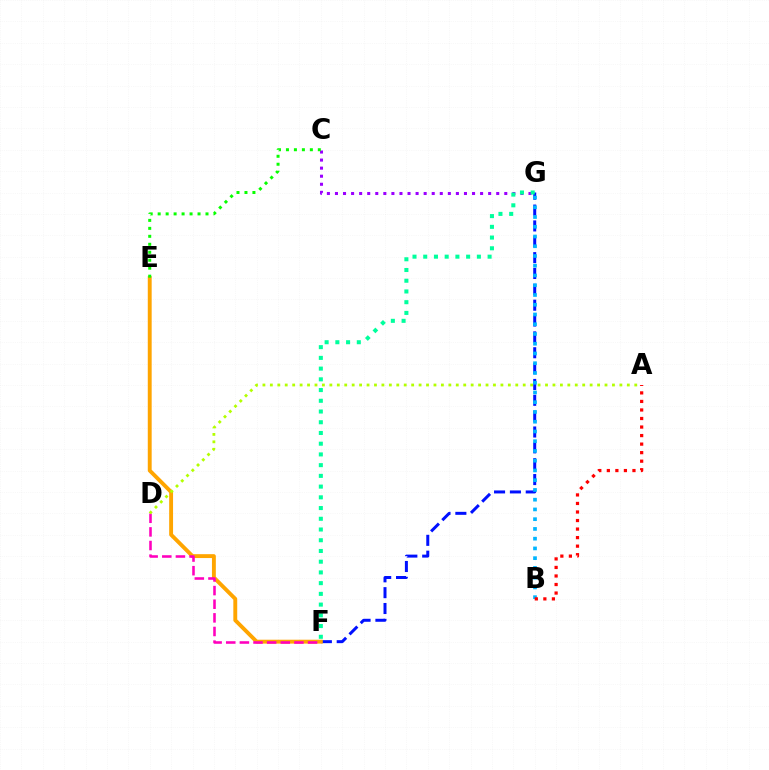{('C', 'G'): [{'color': '#9b00ff', 'line_style': 'dotted', 'thickness': 2.19}], ('F', 'G'): [{'color': '#0010ff', 'line_style': 'dashed', 'thickness': 2.15}, {'color': '#00ff9d', 'line_style': 'dotted', 'thickness': 2.91}], ('E', 'F'): [{'color': '#ffa500', 'line_style': 'solid', 'thickness': 2.8}], ('B', 'G'): [{'color': '#00b5ff', 'line_style': 'dotted', 'thickness': 2.65}], ('D', 'F'): [{'color': '#ff00bd', 'line_style': 'dashed', 'thickness': 1.85}], ('C', 'E'): [{'color': '#08ff00', 'line_style': 'dotted', 'thickness': 2.17}], ('A', 'B'): [{'color': '#ff0000', 'line_style': 'dotted', 'thickness': 2.32}], ('A', 'D'): [{'color': '#b3ff00', 'line_style': 'dotted', 'thickness': 2.02}]}